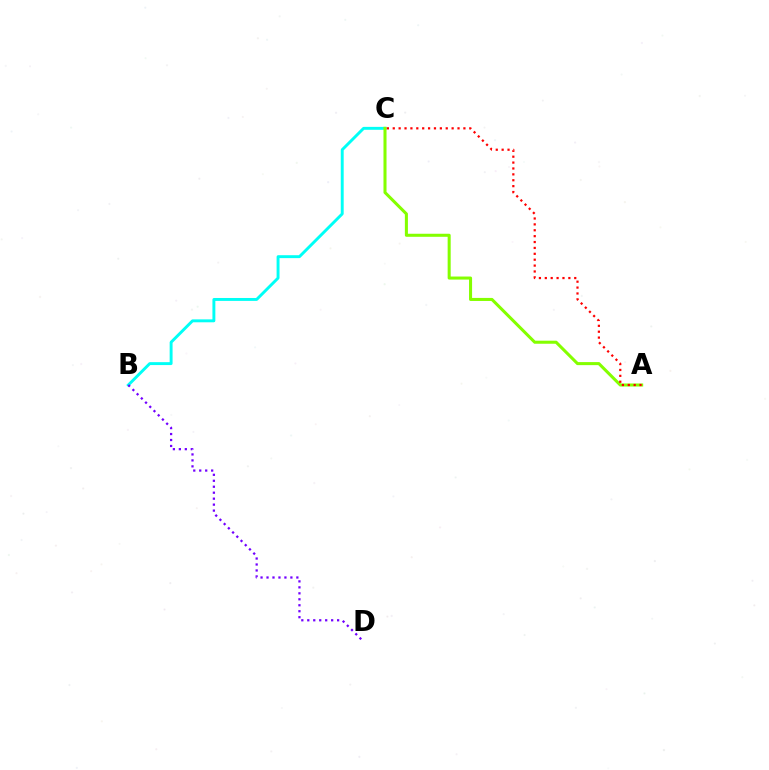{('B', 'C'): [{'color': '#00fff6', 'line_style': 'solid', 'thickness': 2.1}], ('B', 'D'): [{'color': '#7200ff', 'line_style': 'dotted', 'thickness': 1.62}], ('A', 'C'): [{'color': '#84ff00', 'line_style': 'solid', 'thickness': 2.19}, {'color': '#ff0000', 'line_style': 'dotted', 'thickness': 1.6}]}